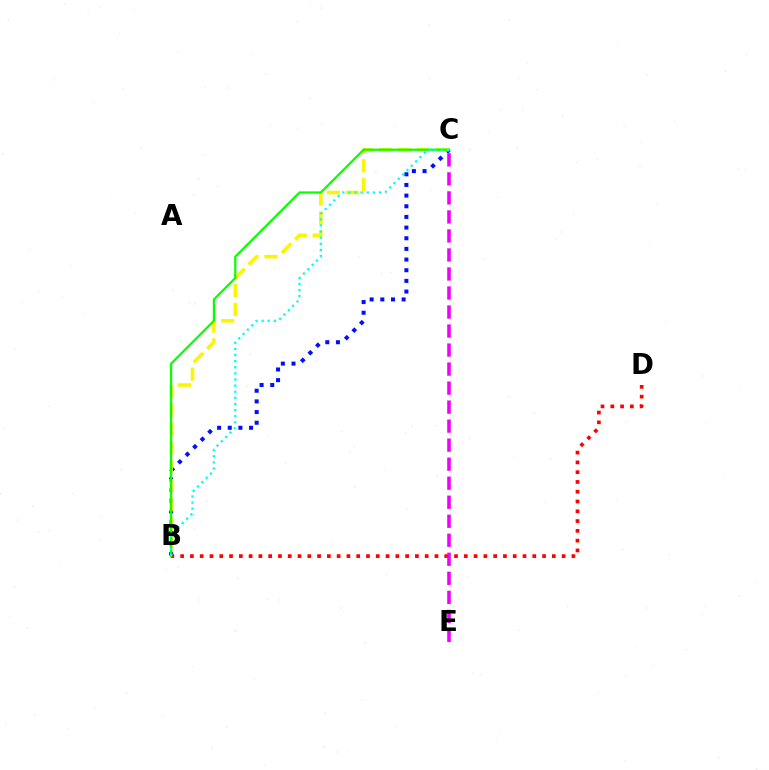{('B', 'C'): [{'color': '#0010ff', 'line_style': 'dotted', 'thickness': 2.9}, {'color': '#fcf500', 'line_style': 'dashed', 'thickness': 2.58}, {'color': '#08ff00', 'line_style': 'solid', 'thickness': 1.58}, {'color': '#00fff6', 'line_style': 'dotted', 'thickness': 1.66}], ('B', 'D'): [{'color': '#ff0000', 'line_style': 'dotted', 'thickness': 2.66}], ('C', 'E'): [{'color': '#ee00ff', 'line_style': 'dashed', 'thickness': 2.58}]}